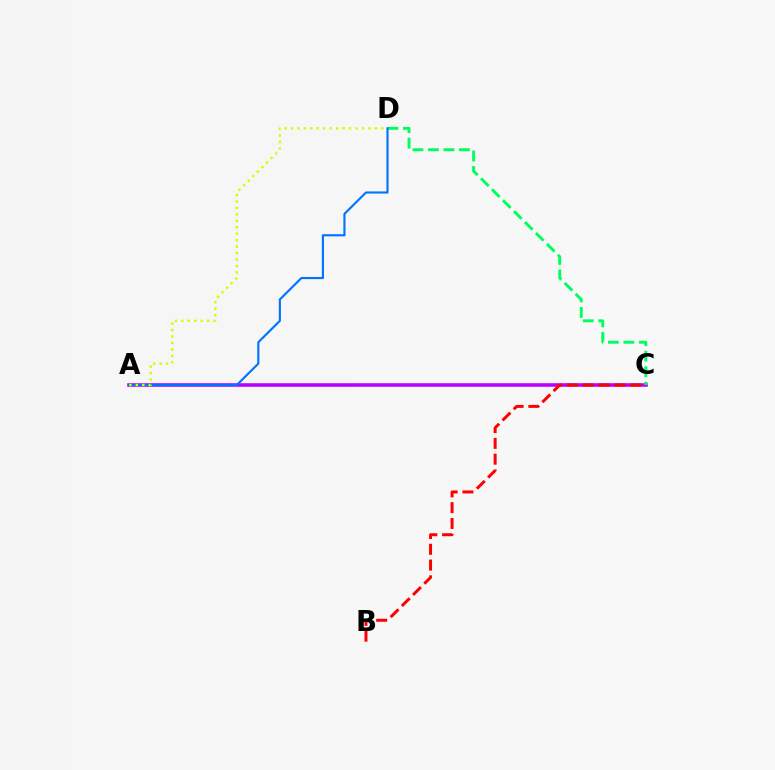{('A', 'C'): [{'color': '#b900ff', 'line_style': 'solid', 'thickness': 2.56}], ('C', 'D'): [{'color': '#00ff5c', 'line_style': 'dashed', 'thickness': 2.1}], ('A', 'D'): [{'color': '#0074ff', 'line_style': 'solid', 'thickness': 1.55}, {'color': '#d1ff00', 'line_style': 'dotted', 'thickness': 1.75}], ('B', 'C'): [{'color': '#ff0000', 'line_style': 'dashed', 'thickness': 2.15}]}